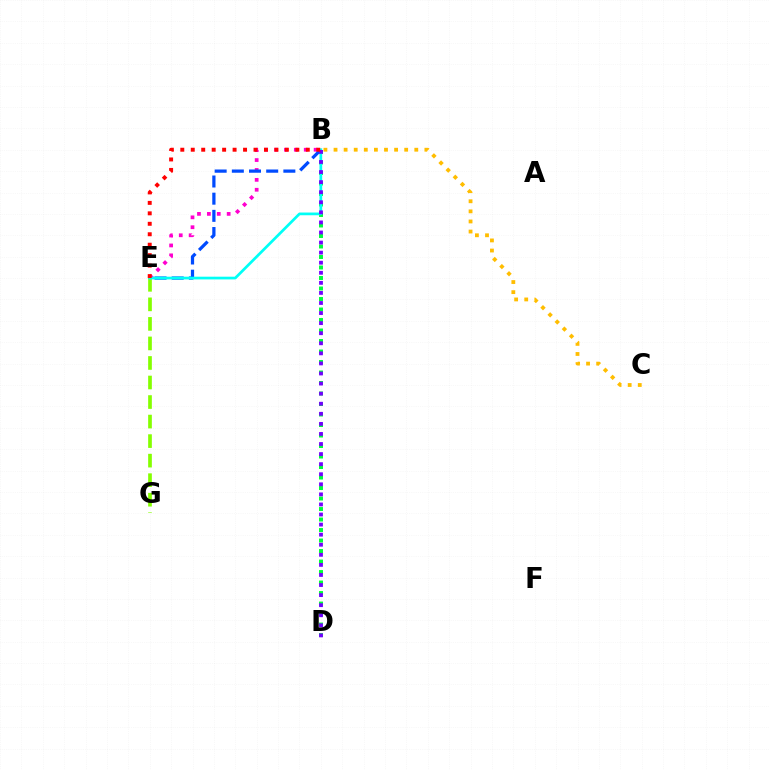{('B', 'D'): [{'color': '#00ff39', 'line_style': 'dotted', 'thickness': 2.85}, {'color': '#7200ff', 'line_style': 'dotted', 'thickness': 2.74}], ('B', 'E'): [{'color': '#ff00cf', 'line_style': 'dotted', 'thickness': 2.69}, {'color': '#004bff', 'line_style': 'dashed', 'thickness': 2.33}, {'color': '#00fff6', 'line_style': 'solid', 'thickness': 1.96}, {'color': '#ff0000', 'line_style': 'dotted', 'thickness': 2.84}], ('E', 'G'): [{'color': '#84ff00', 'line_style': 'dashed', 'thickness': 2.65}], ('B', 'C'): [{'color': '#ffbd00', 'line_style': 'dotted', 'thickness': 2.74}]}